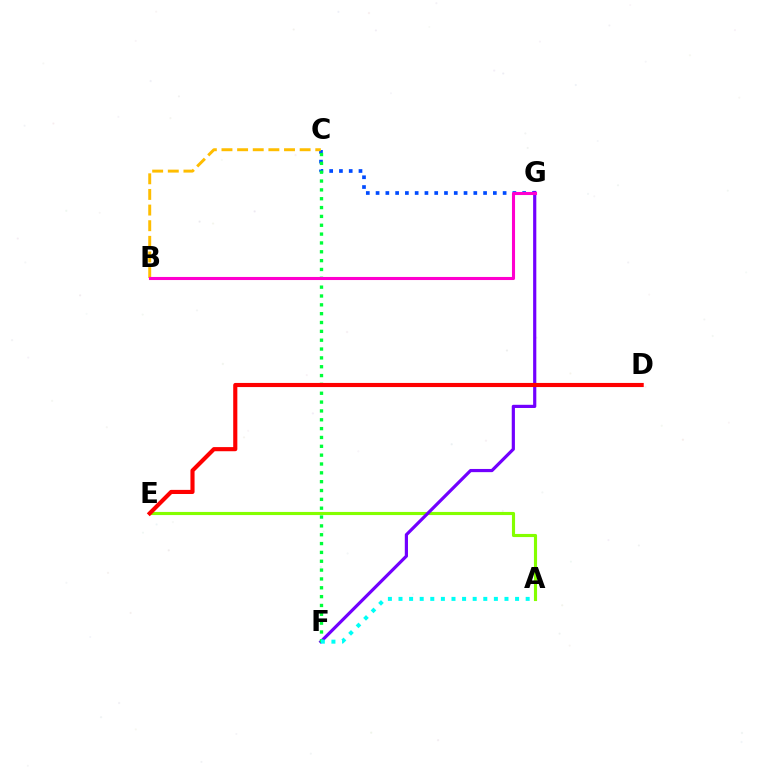{('C', 'G'): [{'color': '#004bff', 'line_style': 'dotted', 'thickness': 2.66}], ('A', 'E'): [{'color': '#84ff00', 'line_style': 'solid', 'thickness': 2.25}], ('F', 'G'): [{'color': '#7200ff', 'line_style': 'solid', 'thickness': 2.29}], ('B', 'C'): [{'color': '#ffbd00', 'line_style': 'dashed', 'thickness': 2.12}], ('C', 'F'): [{'color': '#00ff39', 'line_style': 'dotted', 'thickness': 2.4}], ('A', 'F'): [{'color': '#00fff6', 'line_style': 'dotted', 'thickness': 2.88}], ('D', 'E'): [{'color': '#ff0000', 'line_style': 'solid', 'thickness': 2.97}], ('B', 'G'): [{'color': '#ff00cf', 'line_style': 'solid', 'thickness': 2.22}]}